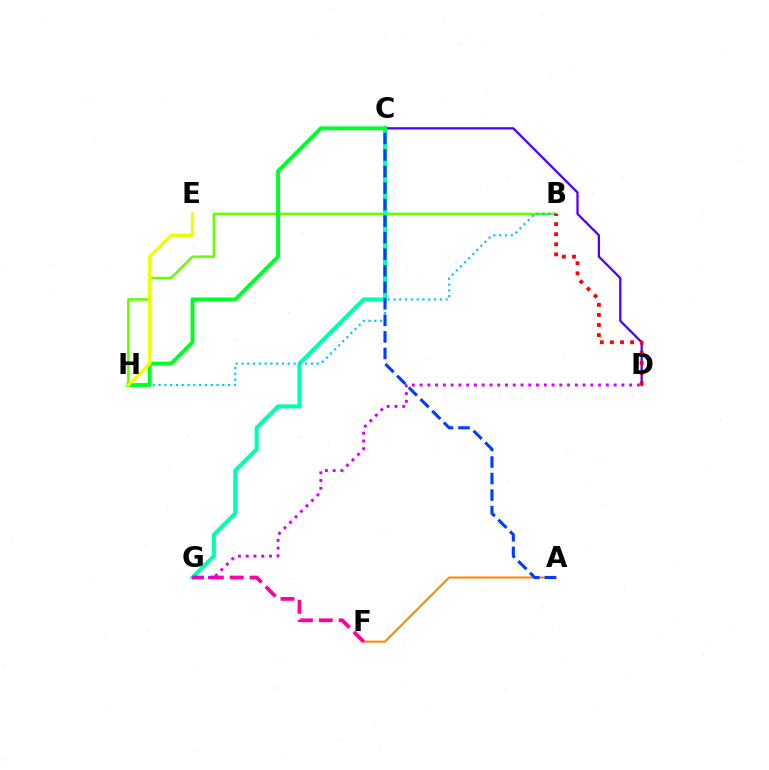{('B', 'H'): [{'color': '#66ff00', 'line_style': 'solid', 'thickness': 1.85}, {'color': '#00c7ff', 'line_style': 'dotted', 'thickness': 1.57}], ('C', 'D'): [{'color': '#4f00ff', 'line_style': 'solid', 'thickness': 1.64}], ('A', 'F'): [{'color': '#ff8800', 'line_style': 'solid', 'thickness': 1.5}], ('C', 'G'): [{'color': '#00ffaf', 'line_style': 'solid', 'thickness': 2.91}], ('C', 'H'): [{'color': '#00ff27', 'line_style': 'solid', 'thickness': 2.82}], ('E', 'H'): [{'color': '#eeff00', 'line_style': 'solid', 'thickness': 2.36}], ('B', 'D'): [{'color': '#ff0000', 'line_style': 'dotted', 'thickness': 2.74}], ('F', 'G'): [{'color': '#ff00a0', 'line_style': 'dashed', 'thickness': 2.7}], ('D', 'G'): [{'color': '#d600ff', 'line_style': 'dotted', 'thickness': 2.11}], ('A', 'C'): [{'color': '#003fff', 'line_style': 'dashed', 'thickness': 2.25}]}